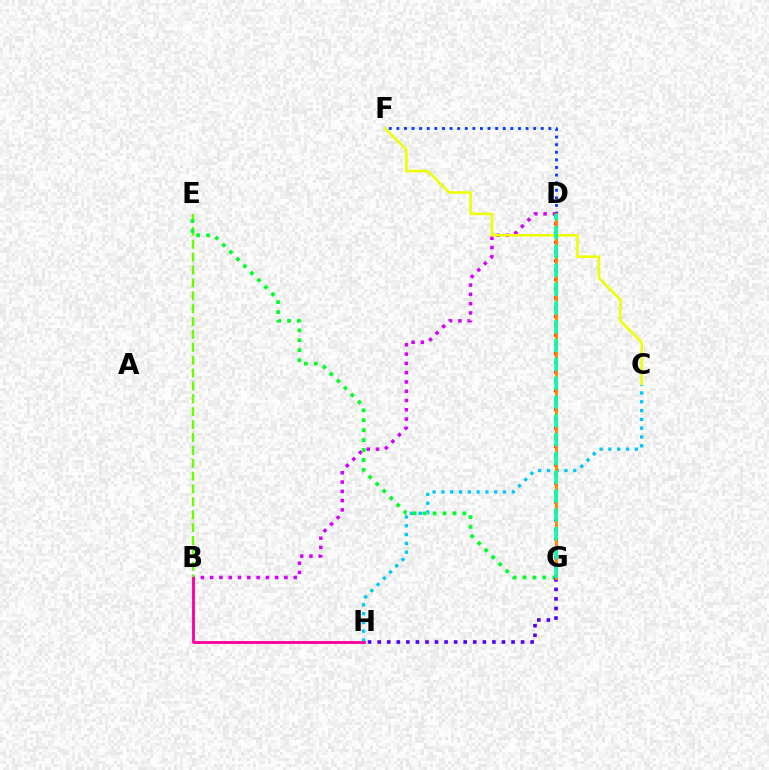{('B', 'D'): [{'color': '#d600ff', 'line_style': 'dotted', 'thickness': 2.52}], ('C', 'F'): [{'color': '#eeff00', 'line_style': 'solid', 'thickness': 1.85}], ('C', 'H'): [{'color': '#00c7ff', 'line_style': 'dotted', 'thickness': 2.39}], ('B', 'E'): [{'color': '#66ff00', 'line_style': 'dashed', 'thickness': 1.75}], ('E', 'G'): [{'color': '#00ff27', 'line_style': 'dotted', 'thickness': 2.7}], ('B', 'H'): [{'color': '#ff00a0', 'line_style': 'solid', 'thickness': 2.06}], ('G', 'H'): [{'color': '#4f00ff', 'line_style': 'dotted', 'thickness': 2.6}], ('D', 'G'): [{'color': '#ff0000', 'line_style': 'dotted', 'thickness': 2.52}, {'color': '#ff8800', 'line_style': 'solid', 'thickness': 2.1}, {'color': '#00ffaf', 'line_style': 'dashed', 'thickness': 2.56}], ('D', 'F'): [{'color': '#003fff', 'line_style': 'dotted', 'thickness': 2.06}]}